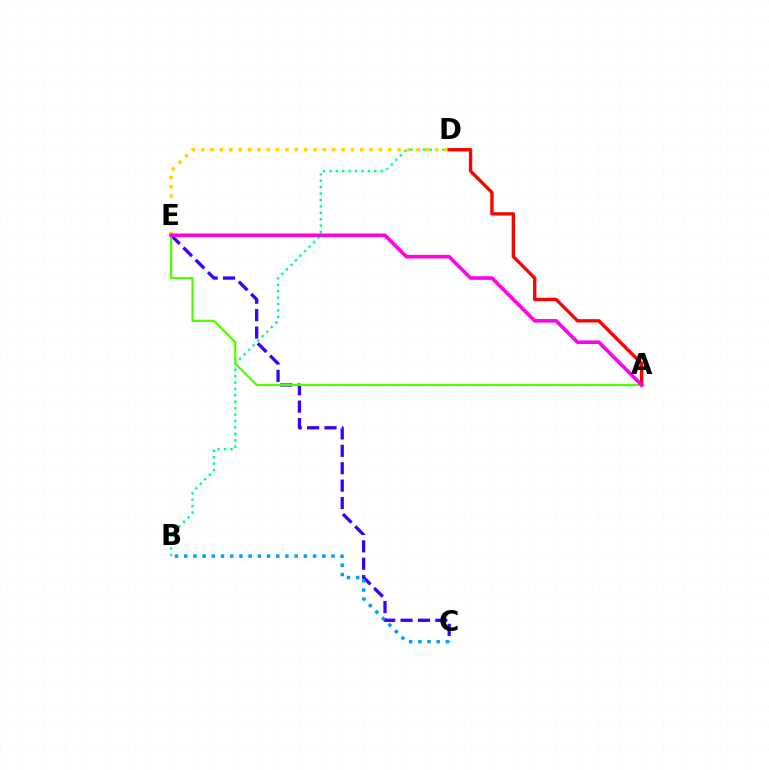{('B', 'D'): [{'color': '#00ff86', 'line_style': 'dotted', 'thickness': 1.74}], ('C', 'E'): [{'color': '#3700ff', 'line_style': 'dashed', 'thickness': 2.36}], ('B', 'C'): [{'color': '#009eff', 'line_style': 'dotted', 'thickness': 2.5}], ('D', 'E'): [{'color': '#ffd500', 'line_style': 'dotted', 'thickness': 2.54}], ('A', 'D'): [{'color': '#ff0000', 'line_style': 'solid', 'thickness': 2.41}], ('A', 'E'): [{'color': '#4fff00', 'line_style': 'solid', 'thickness': 1.6}, {'color': '#ff00ed', 'line_style': 'solid', 'thickness': 2.58}]}